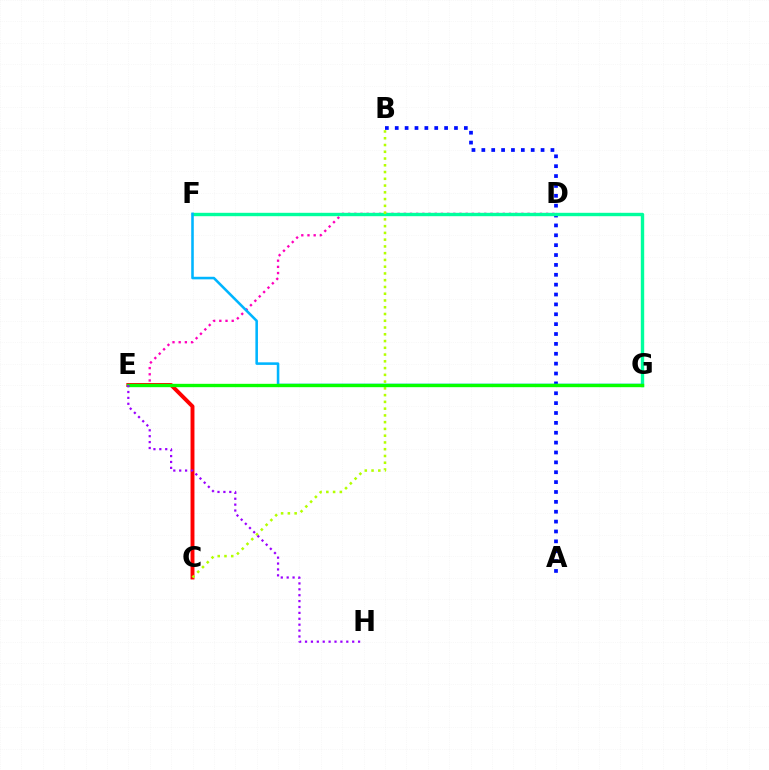{('D', 'F'): [{'color': '#ffa500', 'line_style': 'dashed', 'thickness': 1.99}], ('D', 'E'): [{'color': '#ff00bd', 'line_style': 'dotted', 'thickness': 1.68}], ('A', 'B'): [{'color': '#0010ff', 'line_style': 'dotted', 'thickness': 2.68}], ('C', 'E'): [{'color': '#ff0000', 'line_style': 'solid', 'thickness': 2.82}], ('F', 'G'): [{'color': '#00ff9d', 'line_style': 'solid', 'thickness': 2.43}, {'color': '#00b5ff', 'line_style': 'solid', 'thickness': 1.85}], ('B', 'C'): [{'color': '#b3ff00', 'line_style': 'dotted', 'thickness': 1.84}], ('E', 'G'): [{'color': '#08ff00', 'line_style': 'solid', 'thickness': 2.42}], ('E', 'H'): [{'color': '#9b00ff', 'line_style': 'dotted', 'thickness': 1.6}]}